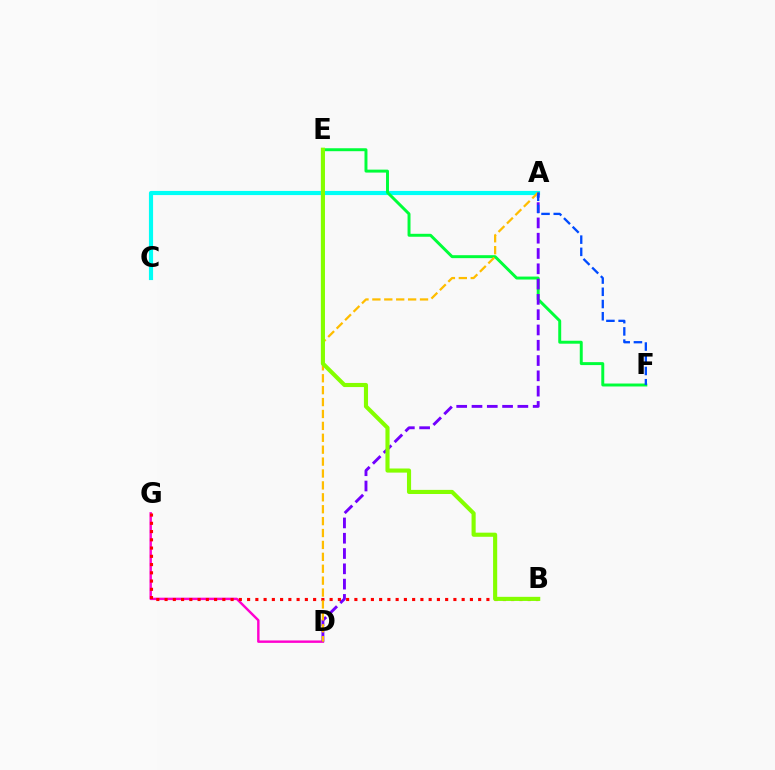{('D', 'G'): [{'color': '#ff00cf', 'line_style': 'solid', 'thickness': 1.74}], ('A', 'C'): [{'color': '#00fff6', 'line_style': 'solid', 'thickness': 2.99}], ('E', 'F'): [{'color': '#00ff39', 'line_style': 'solid', 'thickness': 2.13}], ('A', 'D'): [{'color': '#7200ff', 'line_style': 'dashed', 'thickness': 2.08}, {'color': '#ffbd00', 'line_style': 'dashed', 'thickness': 1.62}], ('B', 'G'): [{'color': '#ff0000', 'line_style': 'dotted', 'thickness': 2.24}], ('B', 'E'): [{'color': '#84ff00', 'line_style': 'solid', 'thickness': 2.96}], ('A', 'F'): [{'color': '#004bff', 'line_style': 'dashed', 'thickness': 1.66}]}